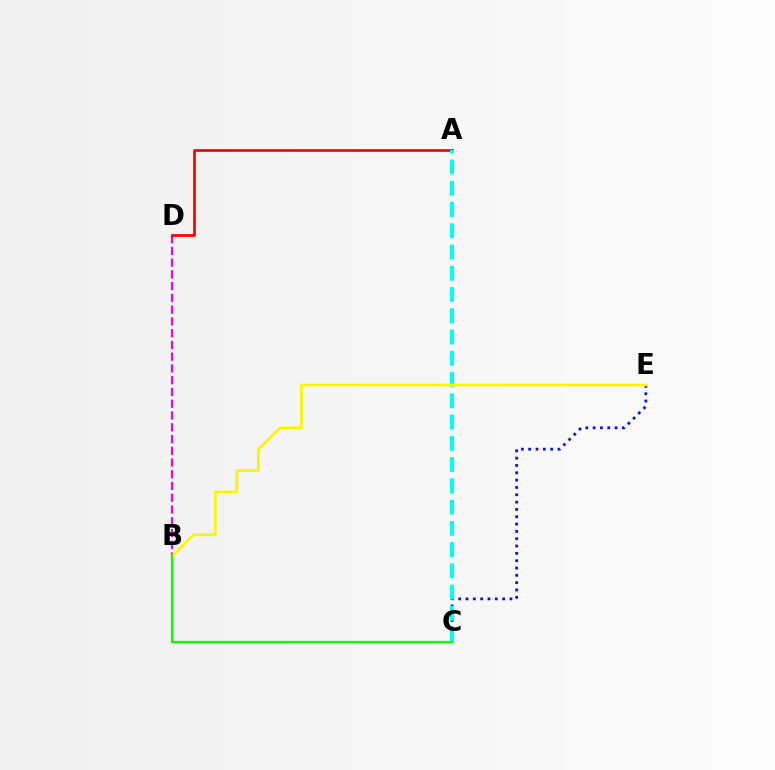{('B', 'D'): [{'color': '#ee00ff', 'line_style': 'dashed', 'thickness': 1.6}], ('C', 'E'): [{'color': '#0010ff', 'line_style': 'dotted', 'thickness': 1.99}], ('A', 'D'): [{'color': '#ff0000', 'line_style': 'solid', 'thickness': 1.95}], ('A', 'C'): [{'color': '#00fff6', 'line_style': 'dashed', 'thickness': 2.89}], ('B', 'E'): [{'color': '#fcf500', 'line_style': 'solid', 'thickness': 1.97}], ('B', 'C'): [{'color': '#08ff00', 'line_style': 'solid', 'thickness': 1.66}]}